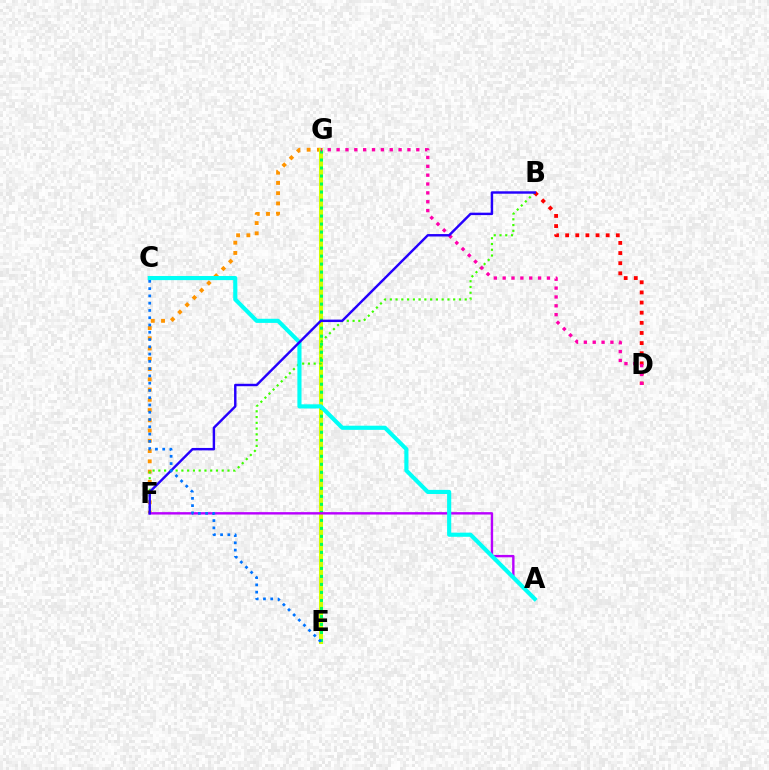{('F', 'G'): [{'color': '#ff9400', 'line_style': 'dotted', 'thickness': 2.79}], ('E', 'G'): [{'color': '#d1ff00', 'line_style': 'solid', 'thickness': 2.92}, {'color': '#00ff5c', 'line_style': 'dotted', 'thickness': 2.18}], ('B', 'F'): [{'color': '#3dff00', 'line_style': 'dotted', 'thickness': 1.57}, {'color': '#2500ff', 'line_style': 'solid', 'thickness': 1.75}], ('B', 'D'): [{'color': '#ff0000', 'line_style': 'dotted', 'thickness': 2.75}], ('A', 'F'): [{'color': '#b900ff', 'line_style': 'solid', 'thickness': 1.73}], ('A', 'C'): [{'color': '#00fff6', 'line_style': 'solid', 'thickness': 2.97}], ('D', 'G'): [{'color': '#ff00ac', 'line_style': 'dotted', 'thickness': 2.41}], ('C', 'E'): [{'color': '#0074ff', 'line_style': 'dotted', 'thickness': 1.98}]}